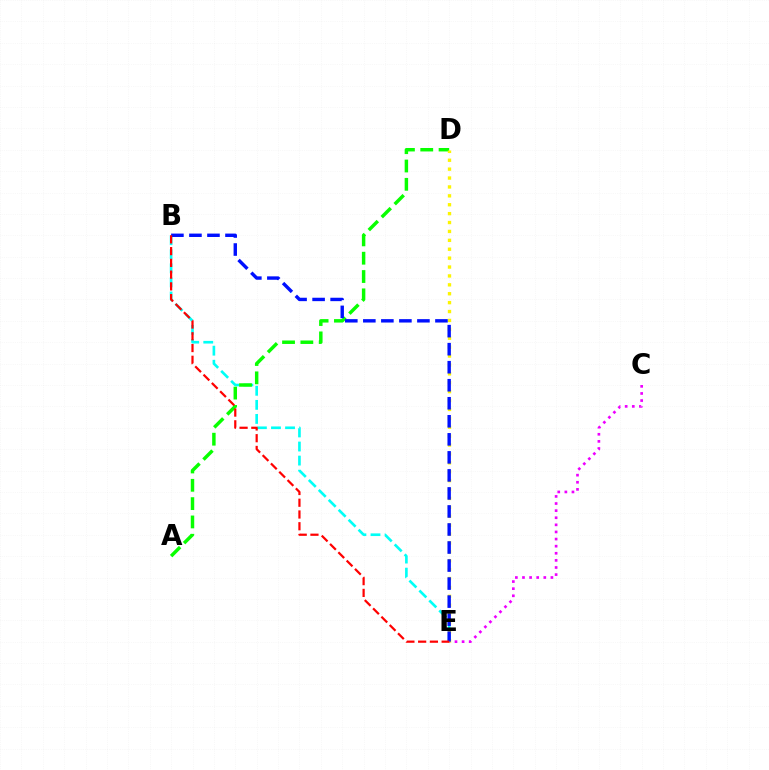{('C', 'E'): [{'color': '#ee00ff', 'line_style': 'dotted', 'thickness': 1.93}], ('B', 'E'): [{'color': '#00fff6', 'line_style': 'dashed', 'thickness': 1.91}, {'color': '#0010ff', 'line_style': 'dashed', 'thickness': 2.45}, {'color': '#ff0000', 'line_style': 'dashed', 'thickness': 1.6}], ('A', 'D'): [{'color': '#08ff00', 'line_style': 'dashed', 'thickness': 2.49}], ('D', 'E'): [{'color': '#fcf500', 'line_style': 'dotted', 'thickness': 2.42}]}